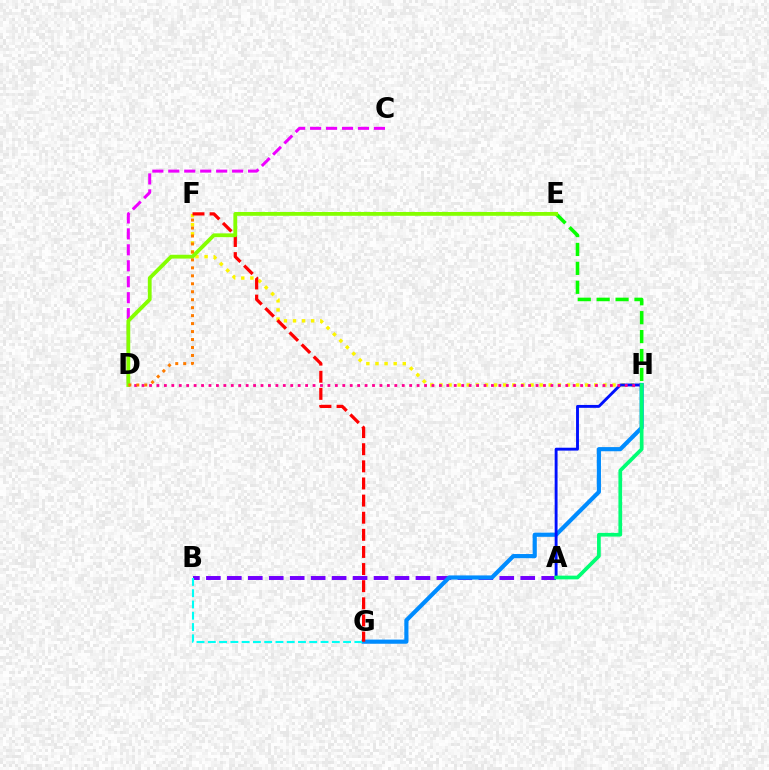{('F', 'H'): [{'color': '#fcf500', 'line_style': 'dotted', 'thickness': 2.47}], ('A', 'B'): [{'color': '#7200ff', 'line_style': 'dashed', 'thickness': 2.85}], ('E', 'H'): [{'color': '#08ff00', 'line_style': 'dashed', 'thickness': 2.57}], ('G', 'H'): [{'color': '#008cff', 'line_style': 'solid', 'thickness': 2.99}], ('B', 'G'): [{'color': '#00fff6', 'line_style': 'dashed', 'thickness': 1.53}], ('A', 'H'): [{'color': '#0010ff', 'line_style': 'solid', 'thickness': 2.08}, {'color': '#00ff74', 'line_style': 'solid', 'thickness': 2.67}], ('D', 'H'): [{'color': '#ff0094', 'line_style': 'dotted', 'thickness': 2.02}], ('C', 'D'): [{'color': '#ee00ff', 'line_style': 'dashed', 'thickness': 2.17}], ('F', 'G'): [{'color': '#ff0000', 'line_style': 'dashed', 'thickness': 2.33}], ('D', 'E'): [{'color': '#84ff00', 'line_style': 'solid', 'thickness': 2.74}], ('D', 'F'): [{'color': '#ff7c00', 'line_style': 'dotted', 'thickness': 2.16}]}